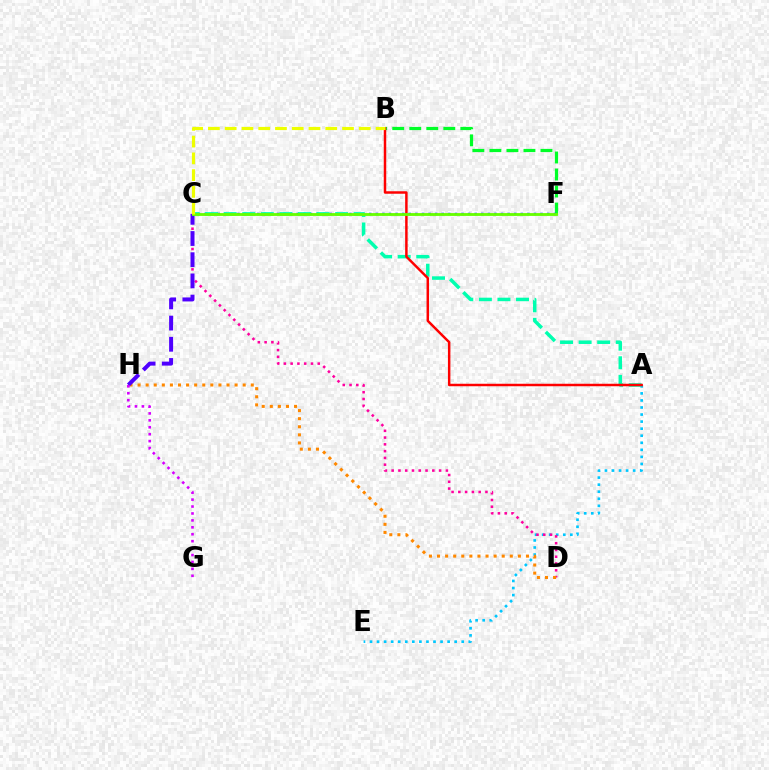{('B', 'F'): [{'color': '#00ff27', 'line_style': 'dashed', 'thickness': 2.31}], ('C', 'F'): [{'color': '#003fff', 'line_style': 'dotted', 'thickness': 1.79}, {'color': '#66ff00', 'line_style': 'solid', 'thickness': 2.03}], ('A', 'E'): [{'color': '#00c7ff', 'line_style': 'dotted', 'thickness': 1.92}], ('C', 'D'): [{'color': '#ff00a0', 'line_style': 'dotted', 'thickness': 1.84}], ('D', 'H'): [{'color': '#ff8800', 'line_style': 'dotted', 'thickness': 2.2}], ('C', 'H'): [{'color': '#4f00ff', 'line_style': 'dashed', 'thickness': 2.88}], ('A', 'C'): [{'color': '#00ffaf', 'line_style': 'dashed', 'thickness': 2.52}], ('A', 'B'): [{'color': '#ff0000', 'line_style': 'solid', 'thickness': 1.78}], ('G', 'H'): [{'color': '#d600ff', 'line_style': 'dotted', 'thickness': 1.88}], ('B', 'C'): [{'color': '#eeff00', 'line_style': 'dashed', 'thickness': 2.28}]}